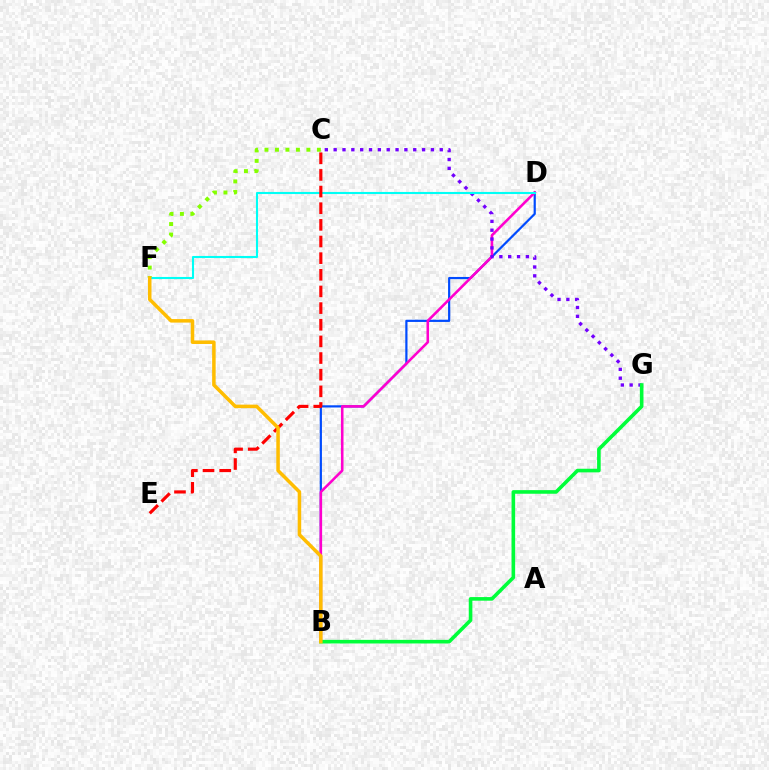{('B', 'D'): [{'color': '#004bff', 'line_style': 'solid', 'thickness': 1.59}, {'color': '#ff00cf', 'line_style': 'solid', 'thickness': 1.85}], ('C', 'G'): [{'color': '#7200ff', 'line_style': 'dotted', 'thickness': 2.4}], ('C', 'F'): [{'color': '#84ff00', 'line_style': 'dotted', 'thickness': 2.85}], ('D', 'F'): [{'color': '#00fff6', 'line_style': 'solid', 'thickness': 1.51}], ('B', 'G'): [{'color': '#00ff39', 'line_style': 'solid', 'thickness': 2.6}], ('C', 'E'): [{'color': '#ff0000', 'line_style': 'dashed', 'thickness': 2.26}], ('B', 'F'): [{'color': '#ffbd00', 'line_style': 'solid', 'thickness': 2.53}]}